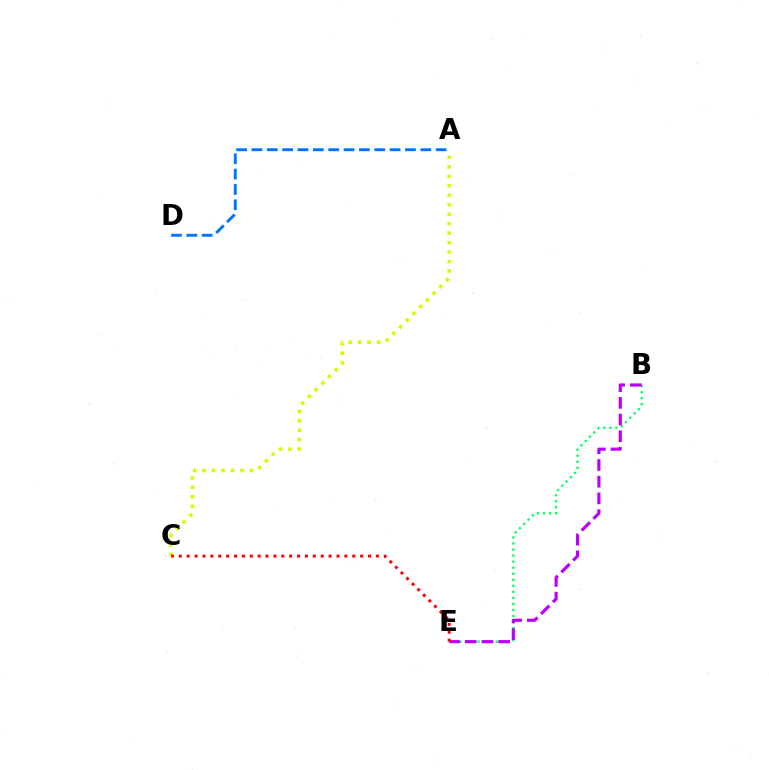{('A', 'C'): [{'color': '#d1ff00', 'line_style': 'dotted', 'thickness': 2.57}], ('B', 'E'): [{'color': '#00ff5c', 'line_style': 'dotted', 'thickness': 1.64}, {'color': '#b900ff', 'line_style': 'dashed', 'thickness': 2.27}], ('A', 'D'): [{'color': '#0074ff', 'line_style': 'dashed', 'thickness': 2.09}], ('C', 'E'): [{'color': '#ff0000', 'line_style': 'dotted', 'thickness': 2.14}]}